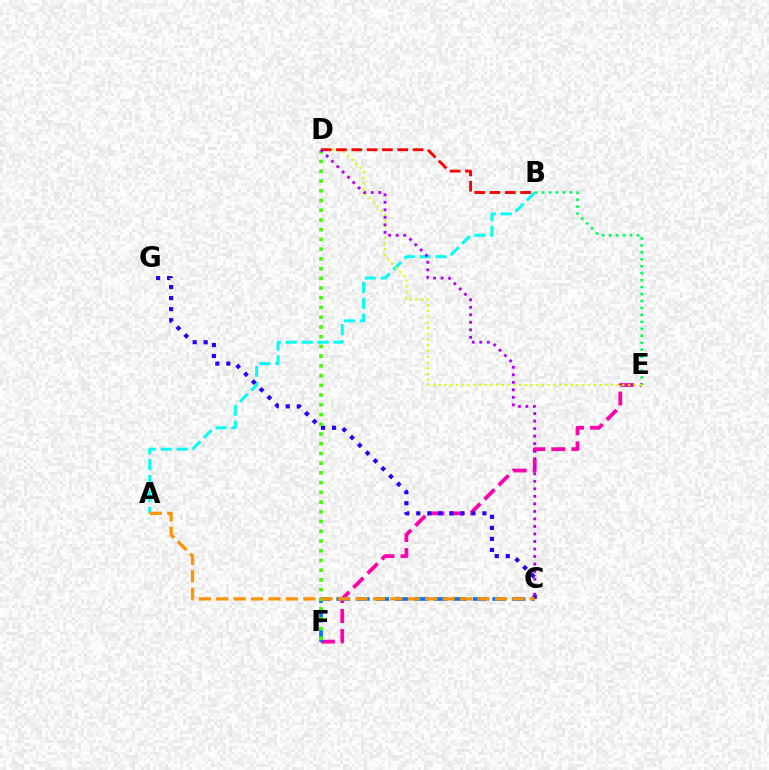{('B', 'E'): [{'color': '#00ff5c', 'line_style': 'dotted', 'thickness': 1.89}], ('A', 'B'): [{'color': '#00fff6', 'line_style': 'dashed', 'thickness': 2.16}], ('E', 'F'): [{'color': '#ff00ac', 'line_style': 'dashed', 'thickness': 2.72}], ('C', 'F'): [{'color': '#0074ff', 'line_style': 'dashed', 'thickness': 2.65}], ('C', 'G'): [{'color': '#2500ff', 'line_style': 'dotted', 'thickness': 2.99}], ('D', 'E'): [{'color': '#d1ff00', 'line_style': 'dotted', 'thickness': 1.56}], ('B', 'D'): [{'color': '#ff0000', 'line_style': 'dashed', 'thickness': 2.08}], ('D', 'F'): [{'color': '#3dff00', 'line_style': 'dotted', 'thickness': 2.64}], ('C', 'D'): [{'color': '#b900ff', 'line_style': 'dotted', 'thickness': 2.04}], ('A', 'C'): [{'color': '#ff9400', 'line_style': 'dashed', 'thickness': 2.37}]}